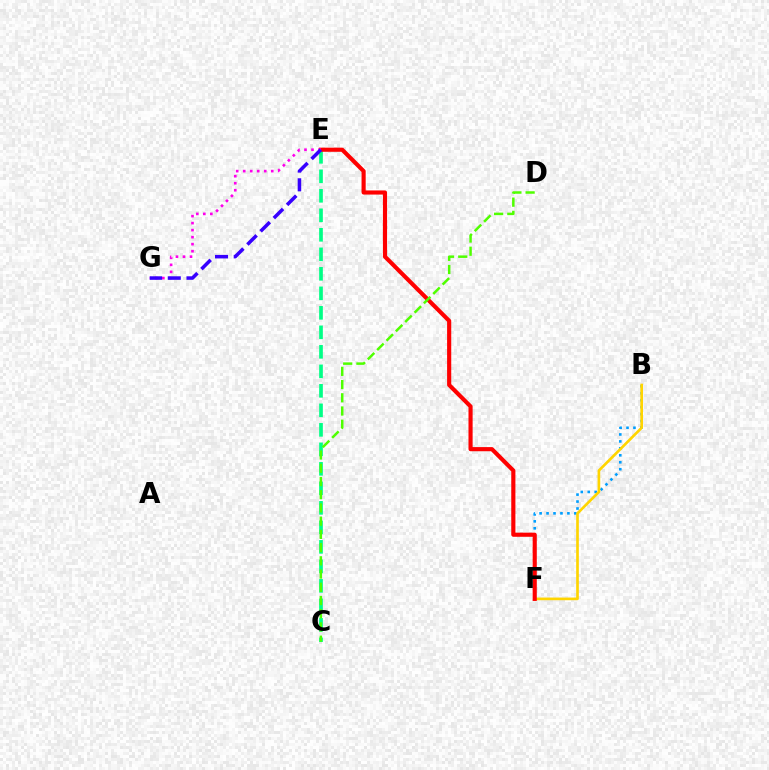{('B', 'F'): [{'color': '#009eff', 'line_style': 'dotted', 'thickness': 1.89}, {'color': '#ffd500', 'line_style': 'solid', 'thickness': 1.92}], ('C', 'E'): [{'color': '#00ff86', 'line_style': 'dashed', 'thickness': 2.65}], ('E', 'F'): [{'color': '#ff0000', 'line_style': 'solid', 'thickness': 2.98}], ('E', 'G'): [{'color': '#ff00ed', 'line_style': 'dotted', 'thickness': 1.91}, {'color': '#3700ff', 'line_style': 'dashed', 'thickness': 2.54}], ('C', 'D'): [{'color': '#4fff00', 'line_style': 'dashed', 'thickness': 1.8}]}